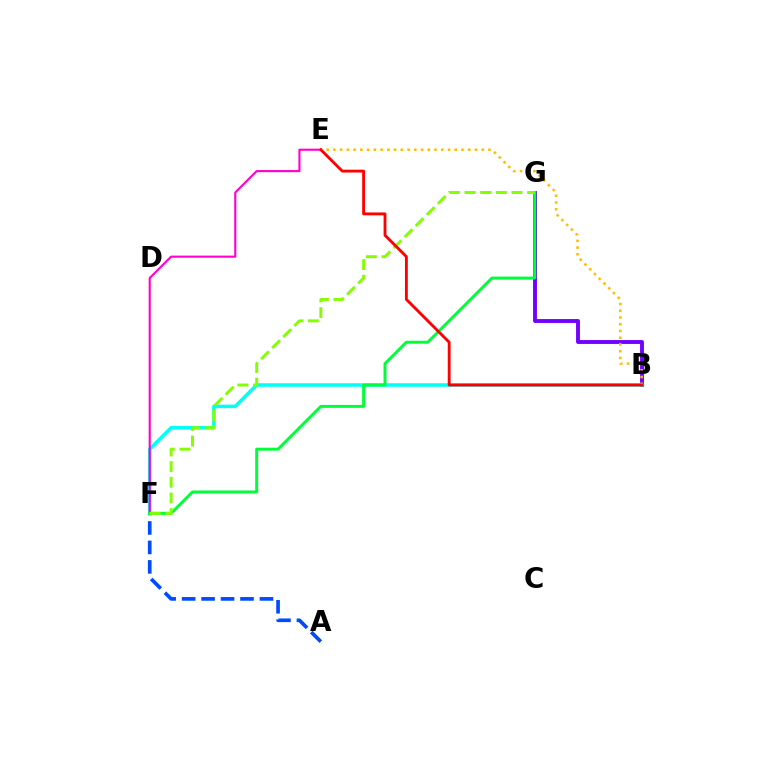{('B', 'G'): [{'color': '#7200ff', 'line_style': 'solid', 'thickness': 2.8}], ('A', 'F'): [{'color': '#004bff', 'line_style': 'dashed', 'thickness': 2.64}], ('B', 'E'): [{'color': '#ffbd00', 'line_style': 'dotted', 'thickness': 1.83}, {'color': '#ff0000', 'line_style': 'solid', 'thickness': 2.06}], ('B', 'F'): [{'color': '#00fff6', 'line_style': 'solid', 'thickness': 2.54}], ('E', 'F'): [{'color': '#ff00cf', 'line_style': 'solid', 'thickness': 1.53}], ('F', 'G'): [{'color': '#00ff39', 'line_style': 'solid', 'thickness': 2.13}, {'color': '#84ff00', 'line_style': 'dashed', 'thickness': 2.13}]}